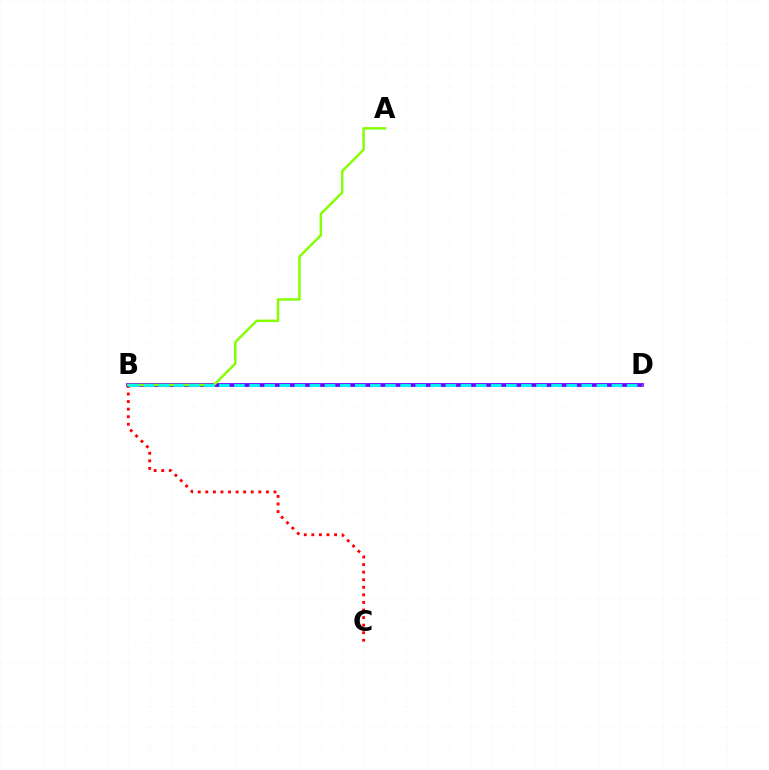{('B', 'C'): [{'color': '#ff0000', 'line_style': 'dotted', 'thickness': 2.06}], ('B', 'D'): [{'color': '#7200ff', 'line_style': 'solid', 'thickness': 2.71}, {'color': '#00fff6', 'line_style': 'dashed', 'thickness': 2.05}], ('A', 'B'): [{'color': '#84ff00', 'line_style': 'solid', 'thickness': 1.76}]}